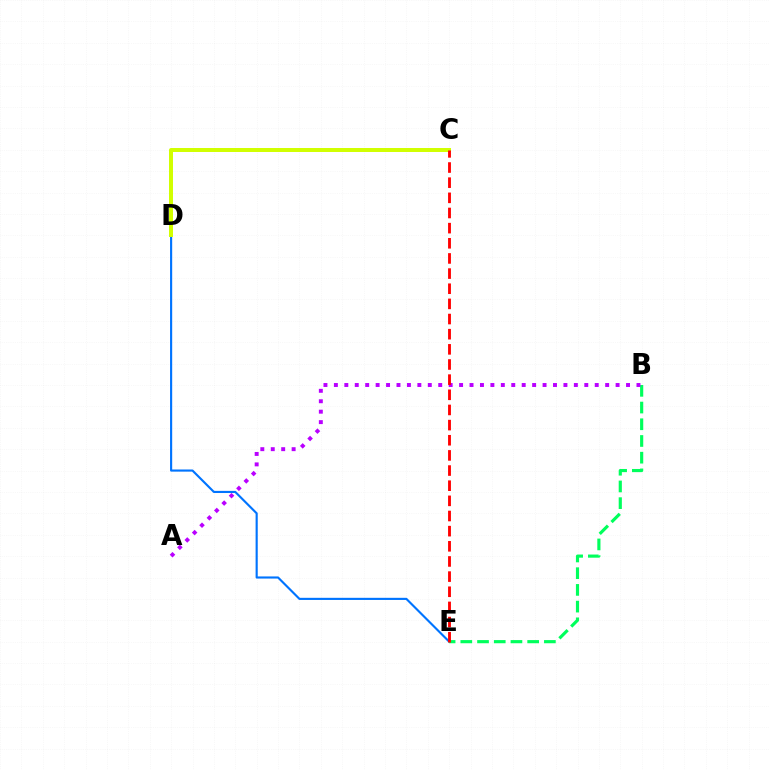{('D', 'E'): [{'color': '#0074ff', 'line_style': 'solid', 'thickness': 1.54}], ('B', 'E'): [{'color': '#00ff5c', 'line_style': 'dashed', 'thickness': 2.27}], ('A', 'B'): [{'color': '#b900ff', 'line_style': 'dotted', 'thickness': 2.83}], ('C', 'D'): [{'color': '#d1ff00', 'line_style': 'solid', 'thickness': 2.87}], ('C', 'E'): [{'color': '#ff0000', 'line_style': 'dashed', 'thickness': 2.06}]}